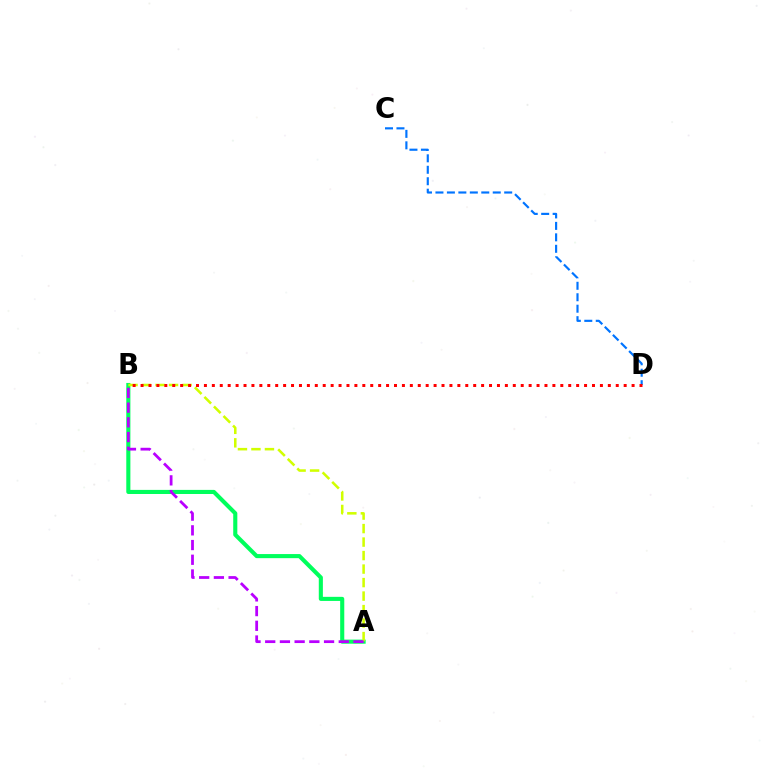{('C', 'D'): [{'color': '#0074ff', 'line_style': 'dashed', 'thickness': 1.56}], ('A', 'B'): [{'color': '#00ff5c', 'line_style': 'solid', 'thickness': 2.95}, {'color': '#d1ff00', 'line_style': 'dashed', 'thickness': 1.83}, {'color': '#b900ff', 'line_style': 'dashed', 'thickness': 2.0}], ('B', 'D'): [{'color': '#ff0000', 'line_style': 'dotted', 'thickness': 2.15}]}